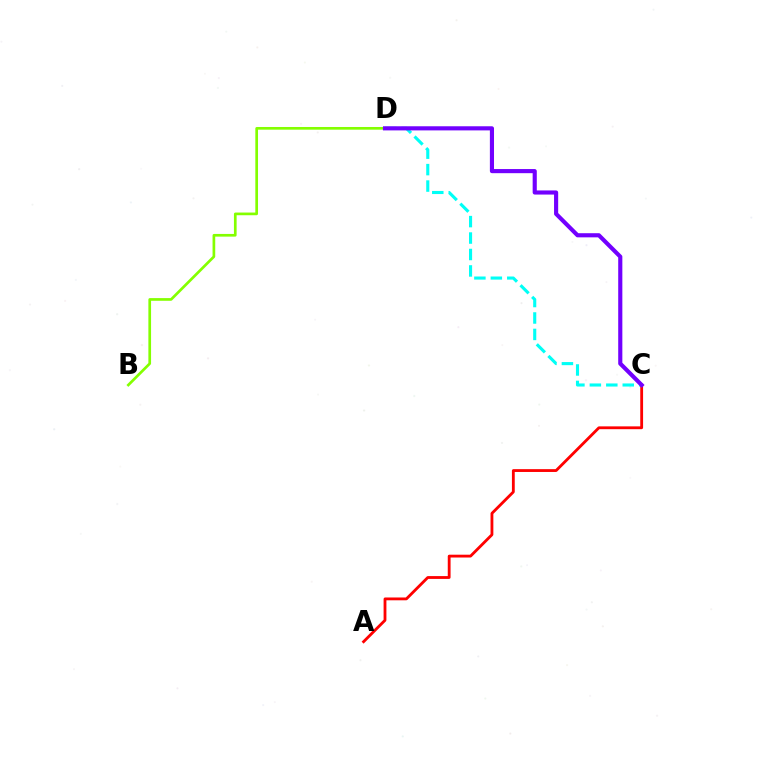{('C', 'D'): [{'color': '#00fff6', 'line_style': 'dashed', 'thickness': 2.23}, {'color': '#7200ff', 'line_style': 'solid', 'thickness': 2.97}], ('B', 'D'): [{'color': '#84ff00', 'line_style': 'solid', 'thickness': 1.93}], ('A', 'C'): [{'color': '#ff0000', 'line_style': 'solid', 'thickness': 2.03}]}